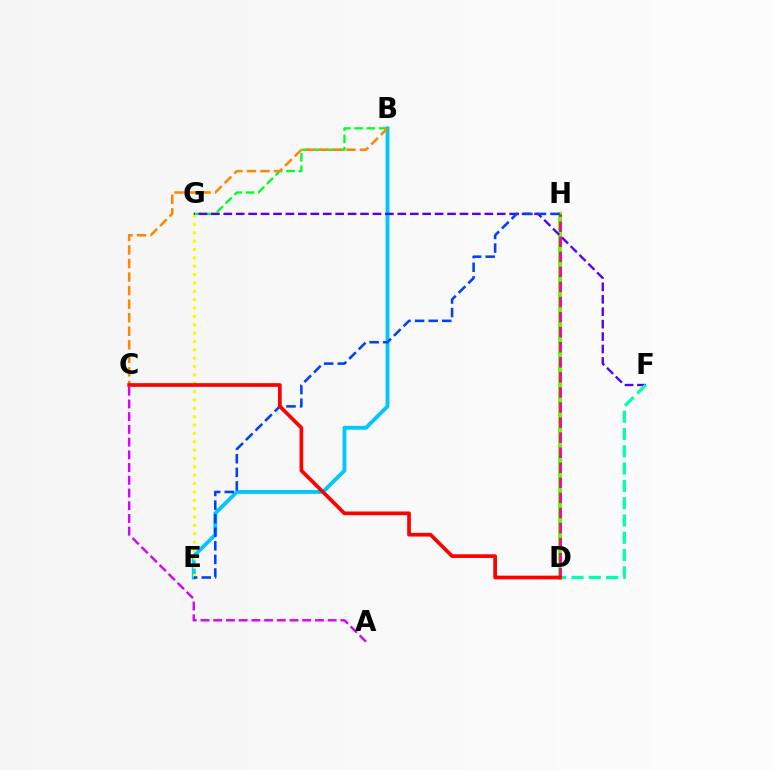{('B', 'G'): [{'color': '#00ff27', 'line_style': 'dashed', 'thickness': 1.67}], ('B', 'E'): [{'color': '#00c7ff', 'line_style': 'solid', 'thickness': 2.79}], ('E', 'G'): [{'color': '#eeff00', 'line_style': 'dotted', 'thickness': 2.27}], ('A', 'C'): [{'color': '#d600ff', 'line_style': 'dashed', 'thickness': 1.73}], ('D', 'H'): [{'color': '#66ff00', 'line_style': 'solid', 'thickness': 2.81}, {'color': '#ff00a0', 'line_style': 'dashed', 'thickness': 2.05}], ('F', 'G'): [{'color': '#4f00ff', 'line_style': 'dashed', 'thickness': 1.69}], ('B', 'C'): [{'color': '#ff8800', 'line_style': 'dashed', 'thickness': 1.84}], ('D', 'F'): [{'color': '#00ffaf', 'line_style': 'dashed', 'thickness': 2.35}], ('E', 'H'): [{'color': '#003fff', 'line_style': 'dashed', 'thickness': 1.84}], ('C', 'D'): [{'color': '#ff0000', 'line_style': 'solid', 'thickness': 2.66}]}